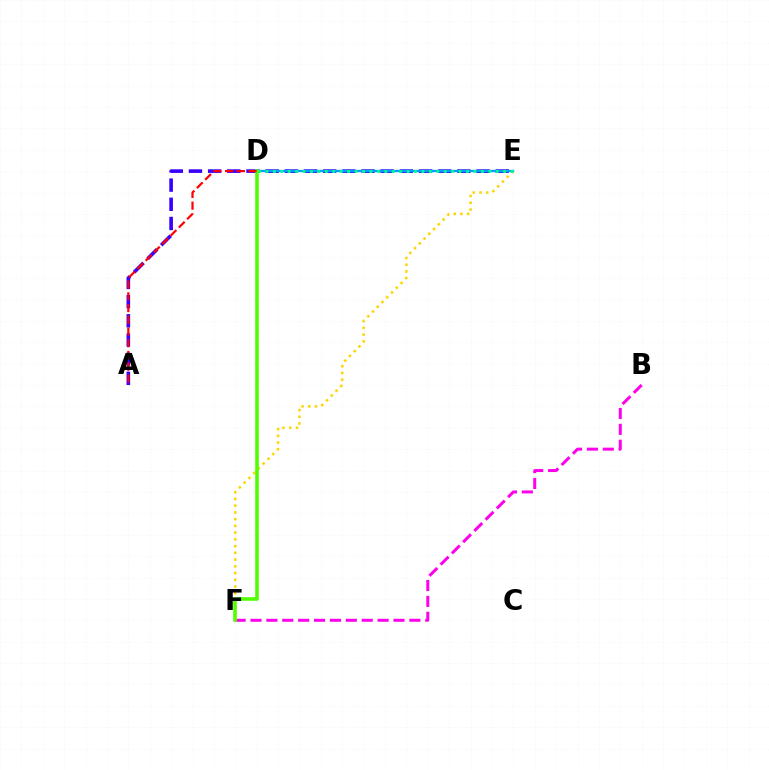{('B', 'F'): [{'color': '#ff00ed', 'line_style': 'dashed', 'thickness': 2.16}], ('A', 'E'): [{'color': '#3700ff', 'line_style': 'dashed', 'thickness': 2.6}], ('E', 'F'): [{'color': '#ffd500', 'line_style': 'dotted', 'thickness': 1.83}], ('D', 'E'): [{'color': '#009eff', 'line_style': 'solid', 'thickness': 1.68}, {'color': '#00ff86', 'line_style': 'dotted', 'thickness': 2.02}], ('D', 'F'): [{'color': '#4fff00', 'line_style': 'solid', 'thickness': 2.57}], ('A', 'D'): [{'color': '#ff0000', 'line_style': 'dashed', 'thickness': 1.59}]}